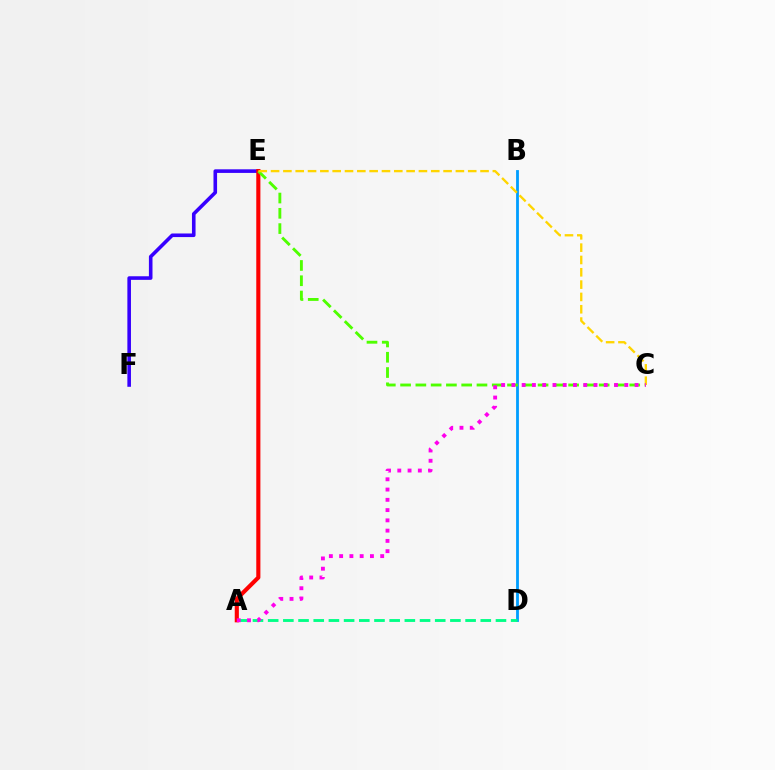{('B', 'D'): [{'color': '#009eff', 'line_style': 'solid', 'thickness': 2.03}], ('E', 'F'): [{'color': '#3700ff', 'line_style': 'solid', 'thickness': 2.59}], ('A', 'E'): [{'color': '#ff0000', 'line_style': 'solid', 'thickness': 2.97}], ('A', 'D'): [{'color': '#00ff86', 'line_style': 'dashed', 'thickness': 2.06}], ('C', 'E'): [{'color': '#4fff00', 'line_style': 'dashed', 'thickness': 2.08}, {'color': '#ffd500', 'line_style': 'dashed', 'thickness': 1.67}], ('A', 'C'): [{'color': '#ff00ed', 'line_style': 'dotted', 'thickness': 2.79}]}